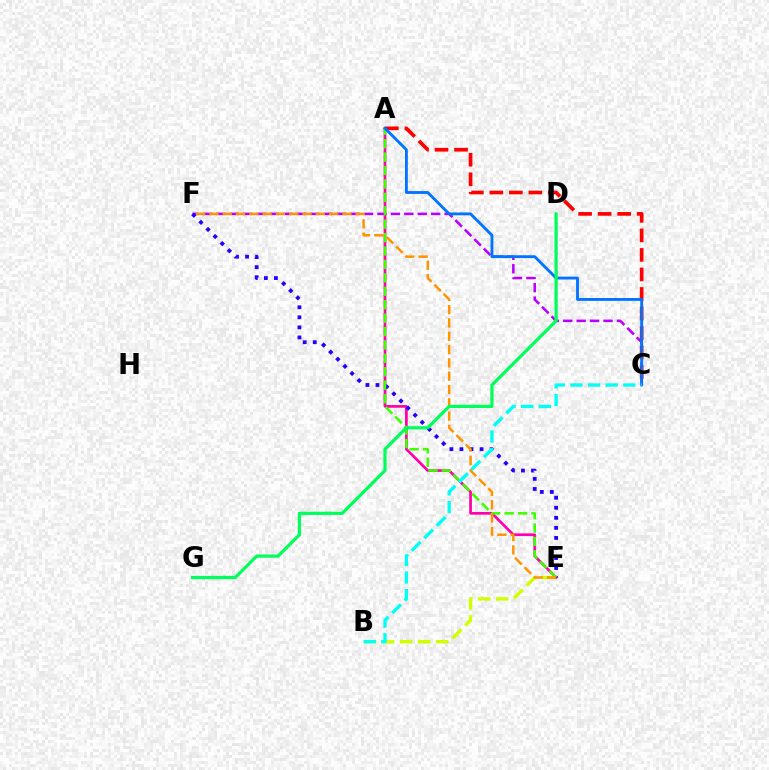{('C', 'F'): [{'color': '#b900ff', 'line_style': 'dashed', 'thickness': 1.82}], ('A', 'E'): [{'color': '#ff00ac', 'line_style': 'solid', 'thickness': 1.94}, {'color': '#3dff00', 'line_style': 'dashed', 'thickness': 1.82}], ('A', 'C'): [{'color': '#ff0000', 'line_style': 'dashed', 'thickness': 2.65}, {'color': '#0074ff', 'line_style': 'solid', 'thickness': 2.05}], ('E', 'F'): [{'color': '#2500ff', 'line_style': 'dotted', 'thickness': 2.73}, {'color': '#ff9400', 'line_style': 'dashed', 'thickness': 1.81}], ('B', 'E'): [{'color': '#d1ff00', 'line_style': 'dashed', 'thickness': 2.45}], ('D', 'G'): [{'color': '#00ff5c', 'line_style': 'solid', 'thickness': 2.32}], ('B', 'C'): [{'color': '#00fff6', 'line_style': 'dashed', 'thickness': 2.4}]}